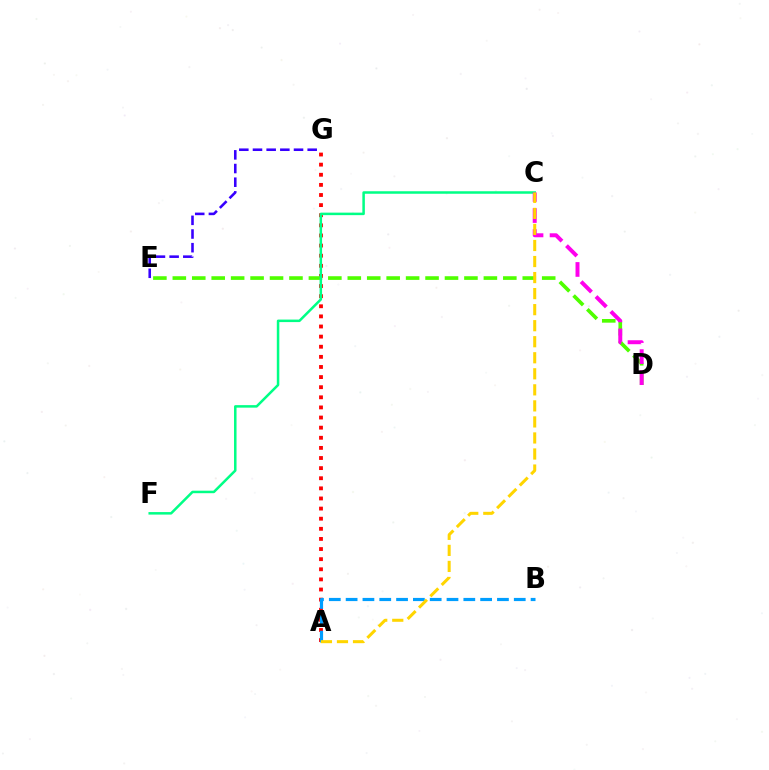{('A', 'G'): [{'color': '#ff0000', 'line_style': 'dotted', 'thickness': 2.75}], ('D', 'E'): [{'color': '#4fff00', 'line_style': 'dashed', 'thickness': 2.64}], ('C', 'F'): [{'color': '#00ff86', 'line_style': 'solid', 'thickness': 1.81}], ('E', 'G'): [{'color': '#3700ff', 'line_style': 'dashed', 'thickness': 1.86}], ('C', 'D'): [{'color': '#ff00ed', 'line_style': 'dashed', 'thickness': 2.86}], ('A', 'B'): [{'color': '#009eff', 'line_style': 'dashed', 'thickness': 2.28}], ('A', 'C'): [{'color': '#ffd500', 'line_style': 'dashed', 'thickness': 2.18}]}